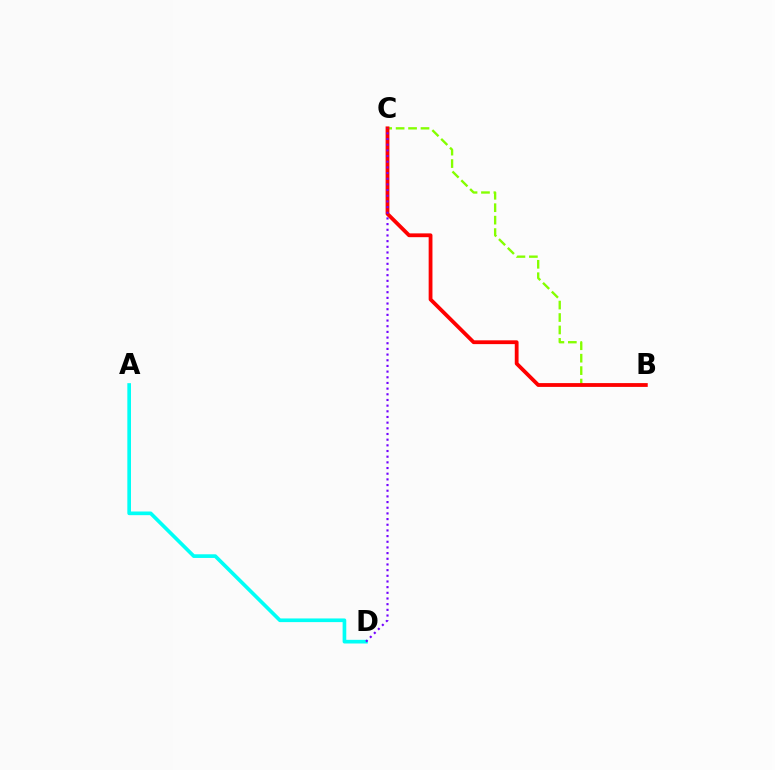{('B', 'C'): [{'color': '#84ff00', 'line_style': 'dashed', 'thickness': 1.69}, {'color': '#ff0000', 'line_style': 'solid', 'thickness': 2.73}], ('A', 'D'): [{'color': '#00fff6', 'line_style': 'solid', 'thickness': 2.64}], ('C', 'D'): [{'color': '#7200ff', 'line_style': 'dotted', 'thickness': 1.54}]}